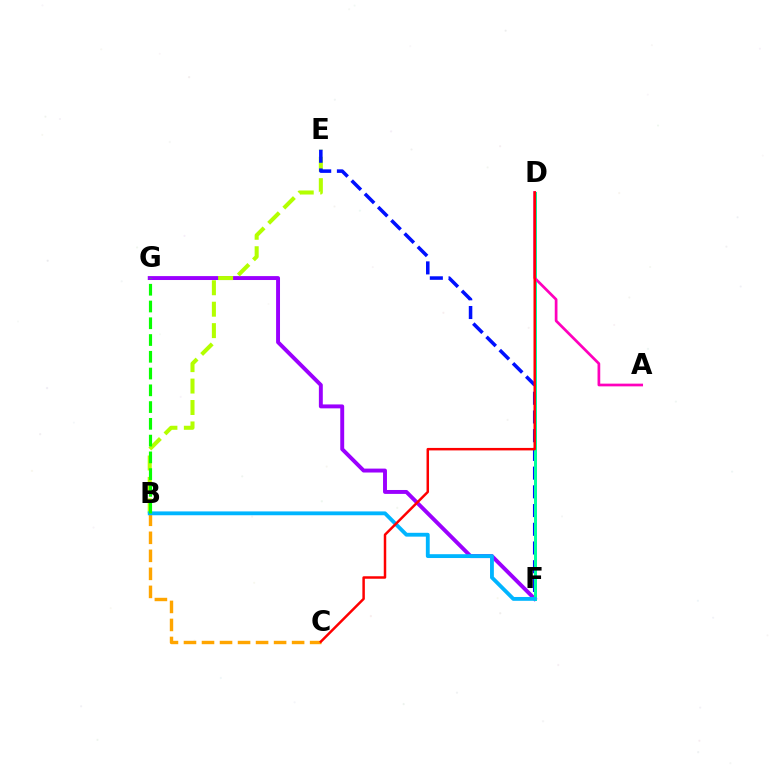{('F', 'G'): [{'color': '#9b00ff', 'line_style': 'solid', 'thickness': 2.82}], ('B', 'E'): [{'color': '#b3ff00', 'line_style': 'dashed', 'thickness': 2.91}], ('E', 'F'): [{'color': '#0010ff', 'line_style': 'dashed', 'thickness': 2.54}], ('D', 'F'): [{'color': '#00ff9d', 'line_style': 'solid', 'thickness': 2.15}], ('A', 'D'): [{'color': '#ff00bd', 'line_style': 'solid', 'thickness': 1.95}], ('B', 'C'): [{'color': '#ffa500', 'line_style': 'dashed', 'thickness': 2.45}], ('B', 'F'): [{'color': '#00b5ff', 'line_style': 'solid', 'thickness': 2.76}], ('B', 'G'): [{'color': '#08ff00', 'line_style': 'dashed', 'thickness': 2.28}], ('C', 'D'): [{'color': '#ff0000', 'line_style': 'solid', 'thickness': 1.79}]}